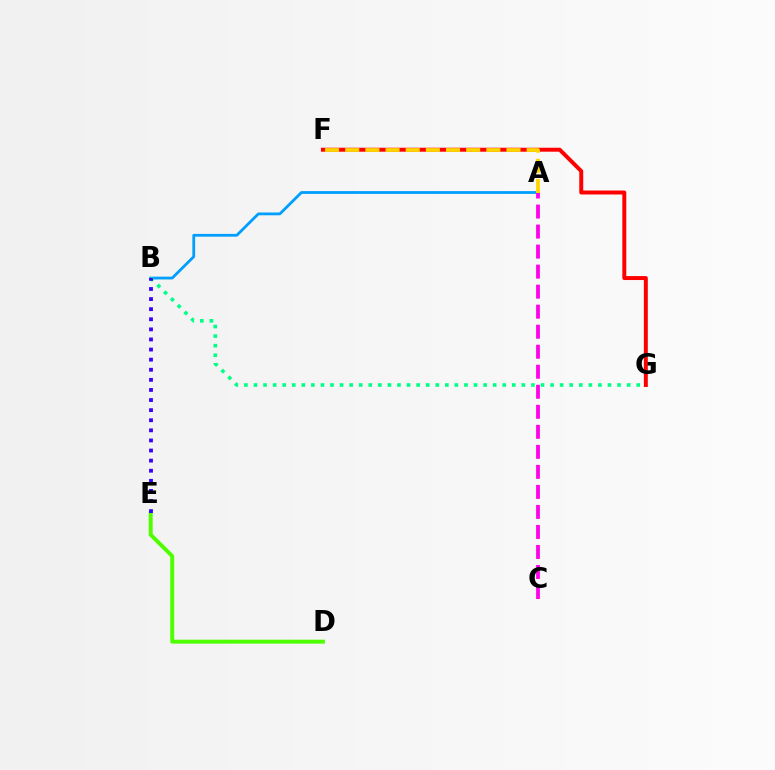{('F', 'G'): [{'color': '#ff0000', 'line_style': 'solid', 'thickness': 2.85}], ('D', 'E'): [{'color': '#4fff00', 'line_style': 'solid', 'thickness': 2.84}], ('A', 'B'): [{'color': '#009eff', 'line_style': 'solid', 'thickness': 2.0}], ('B', 'G'): [{'color': '#00ff86', 'line_style': 'dotted', 'thickness': 2.6}], ('B', 'E'): [{'color': '#3700ff', 'line_style': 'dotted', 'thickness': 2.74}], ('A', 'C'): [{'color': '#ff00ed', 'line_style': 'dashed', 'thickness': 2.72}], ('A', 'F'): [{'color': '#ffd500', 'line_style': 'dashed', 'thickness': 2.74}]}